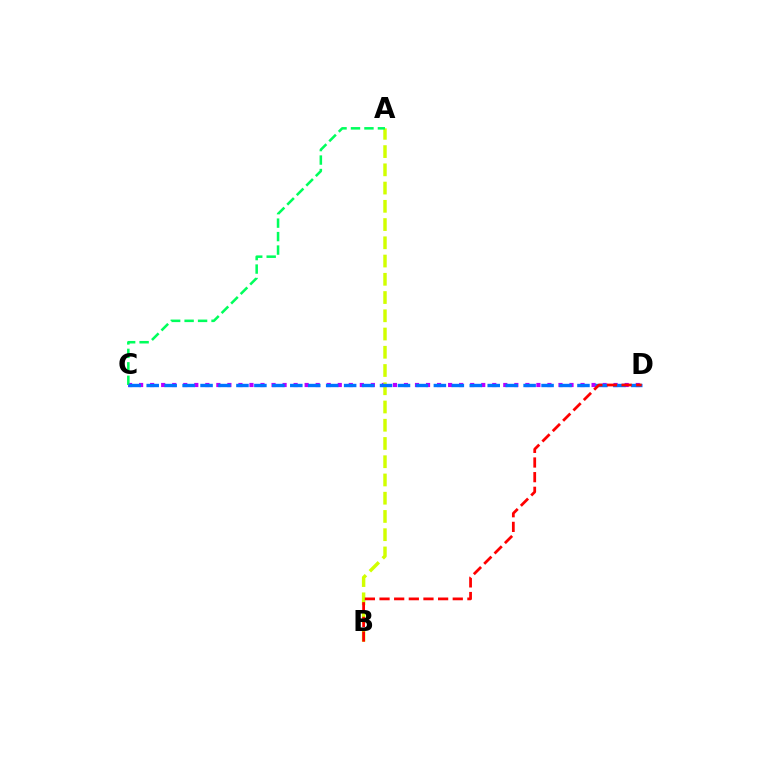{('C', 'D'): [{'color': '#b900ff', 'line_style': 'dotted', 'thickness': 3.0}, {'color': '#0074ff', 'line_style': 'dashed', 'thickness': 2.44}], ('A', 'B'): [{'color': '#d1ff00', 'line_style': 'dashed', 'thickness': 2.48}], ('A', 'C'): [{'color': '#00ff5c', 'line_style': 'dashed', 'thickness': 1.83}], ('B', 'D'): [{'color': '#ff0000', 'line_style': 'dashed', 'thickness': 1.99}]}